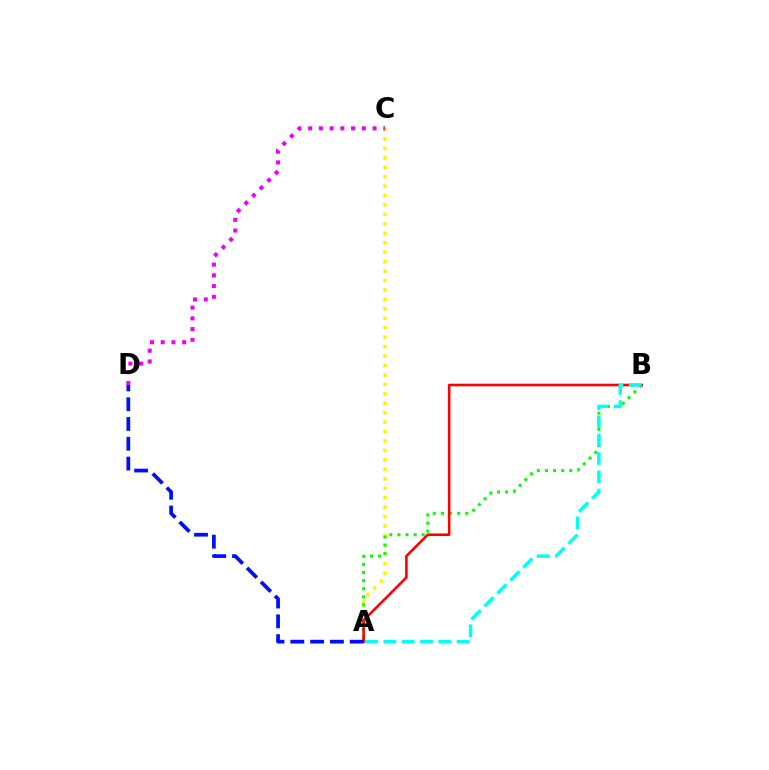{('A', 'C'): [{'color': '#fcf500', 'line_style': 'dotted', 'thickness': 2.57}], ('A', 'B'): [{'color': '#08ff00', 'line_style': 'dotted', 'thickness': 2.21}, {'color': '#ff0000', 'line_style': 'solid', 'thickness': 1.86}, {'color': '#00fff6', 'line_style': 'dashed', 'thickness': 2.49}], ('A', 'D'): [{'color': '#0010ff', 'line_style': 'dashed', 'thickness': 2.69}], ('C', 'D'): [{'color': '#ee00ff', 'line_style': 'dotted', 'thickness': 2.92}]}